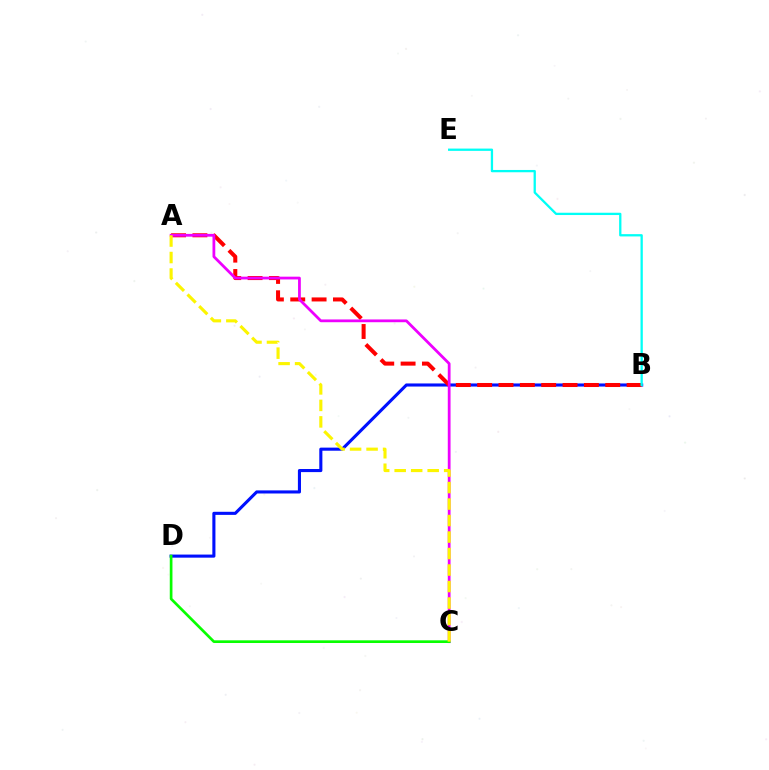{('B', 'D'): [{'color': '#0010ff', 'line_style': 'solid', 'thickness': 2.23}], ('A', 'B'): [{'color': '#ff0000', 'line_style': 'dashed', 'thickness': 2.9}], ('A', 'C'): [{'color': '#ee00ff', 'line_style': 'solid', 'thickness': 1.99}, {'color': '#fcf500', 'line_style': 'dashed', 'thickness': 2.24}], ('C', 'D'): [{'color': '#08ff00', 'line_style': 'solid', 'thickness': 1.93}], ('B', 'E'): [{'color': '#00fff6', 'line_style': 'solid', 'thickness': 1.65}]}